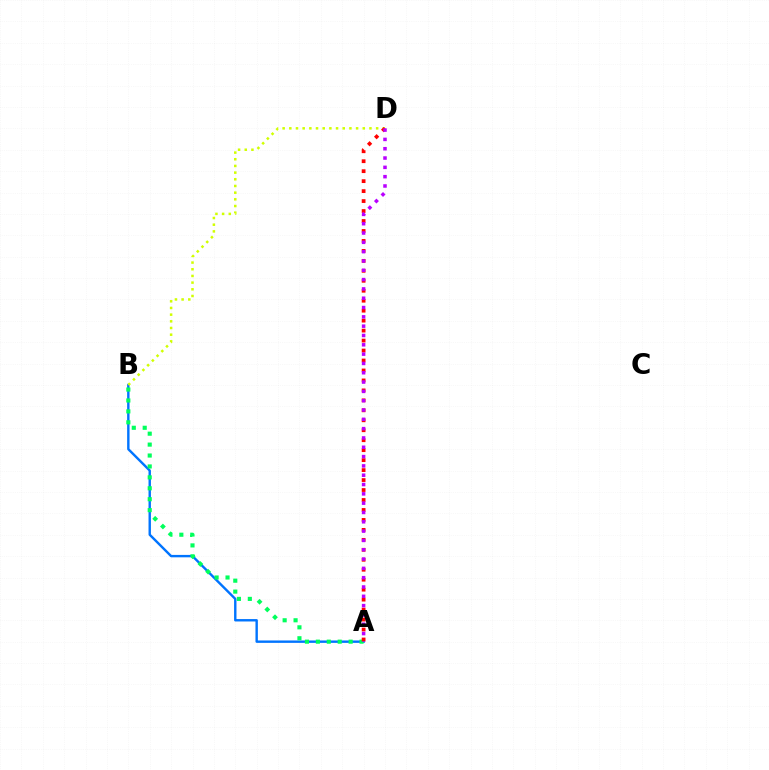{('A', 'B'): [{'color': '#0074ff', 'line_style': 'solid', 'thickness': 1.73}, {'color': '#00ff5c', 'line_style': 'dotted', 'thickness': 2.97}], ('B', 'D'): [{'color': '#d1ff00', 'line_style': 'dotted', 'thickness': 1.81}], ('A', 'D'): [{'color': '#ff0000', 'line_style': 'dotted', 'thickness': 2.71}, {'color': '#b900ff', 'line_style': 'dotted', 'thickness': 2.53}]}